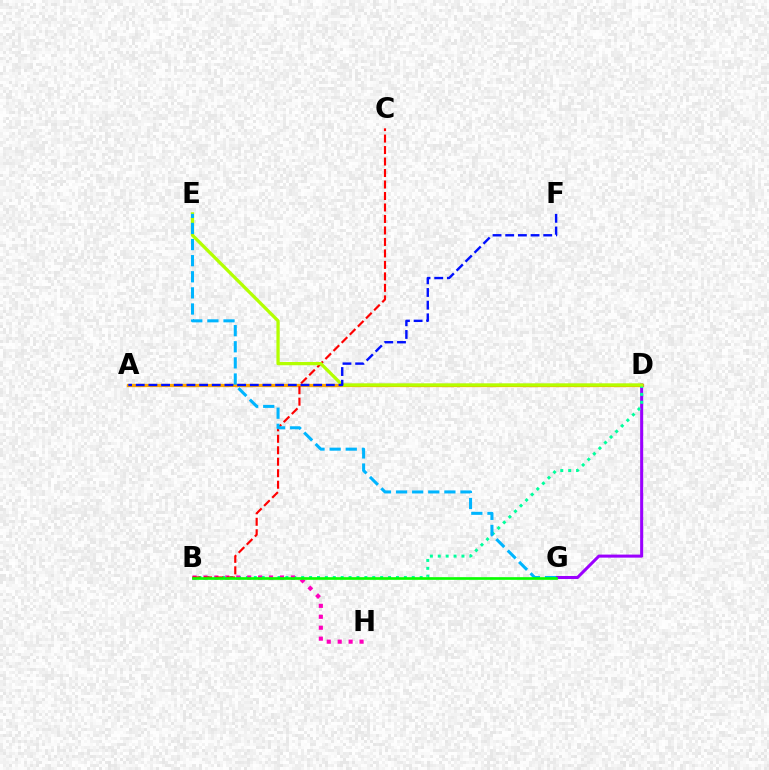{('A', 'D'): [{'color': '#ffa500', 'line_style': 'solid', 'thickness': 2.36}], ('D', 'G'): [{'color': '#9b00ff', 'line_style': 'solid', 'thickness': 2.19}], ('B', 'D'): [{'color': '#00ff9d', 'line_style': 'dotted', 'thickness': 2.15}], ('B', 'H'): [{'color': '#ff00bd', 'line_style': 'dotted', 'thickness': 2.97}], ('B', 'C'): [{'color': '#ff0000', 'line_style': 'dashed', 'thickness': 1.56}], ('D', 'E'): [{'color': '#b3ff00', 'line_style': 'solid', 'thickness': 2.35}], ('E', 'G'): [{'color': '#00b5ff', 'line_style': 'dashed', 'thickness': 2.19}], ('A', 'F'): [{'color': '#0010ff', 'line_style': 'dashed', 'thickness': 1.72}], ('B', 'G'): [{'color': '#08ff00', 'line_style': 'solid', 'thickness': 1.92}]}